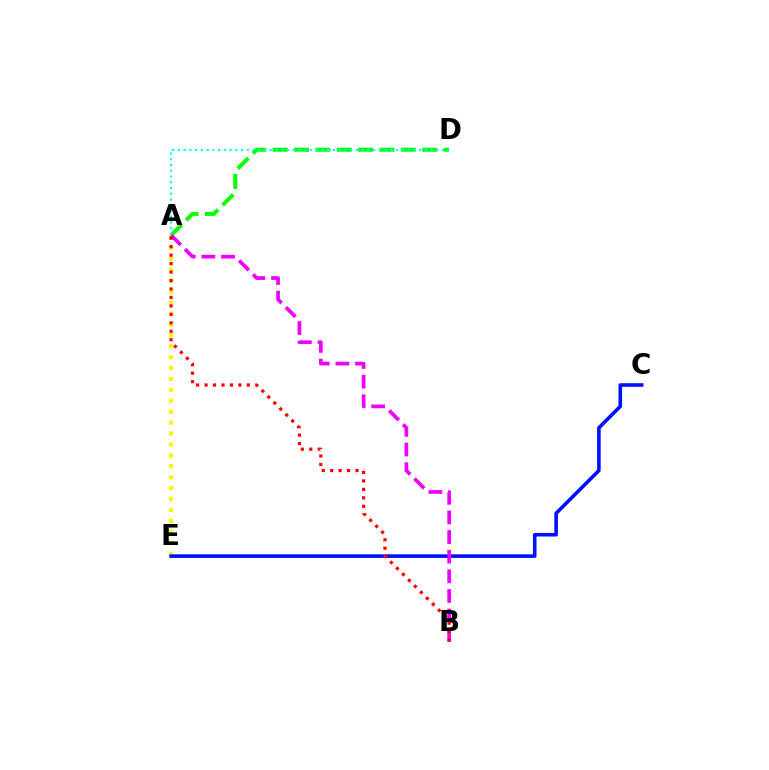{('A', 'E'): [{'color': '#fcf500', 'line_style': 'dotted', 'thickness': 2.97}], ('C', 'E'): [{'color': '#0010ff', 'line_style': 'solid', 'thickness': 2.58}], ('A', 'D'): [{'color': '#08ff00', 'line_style': 'dashed', 'thickness': 2.9}, {'color': '#00fff6', 'line_style': 'dotted', 'thickness': 1.56}], ('A', 'B'): [{'color': '#ee00ff', 'line_style': 'dashed', 'thickness': 2.67}, {'color': '#ff0000', 'line_style': 'dotted', 'thickness': 2.3}]}